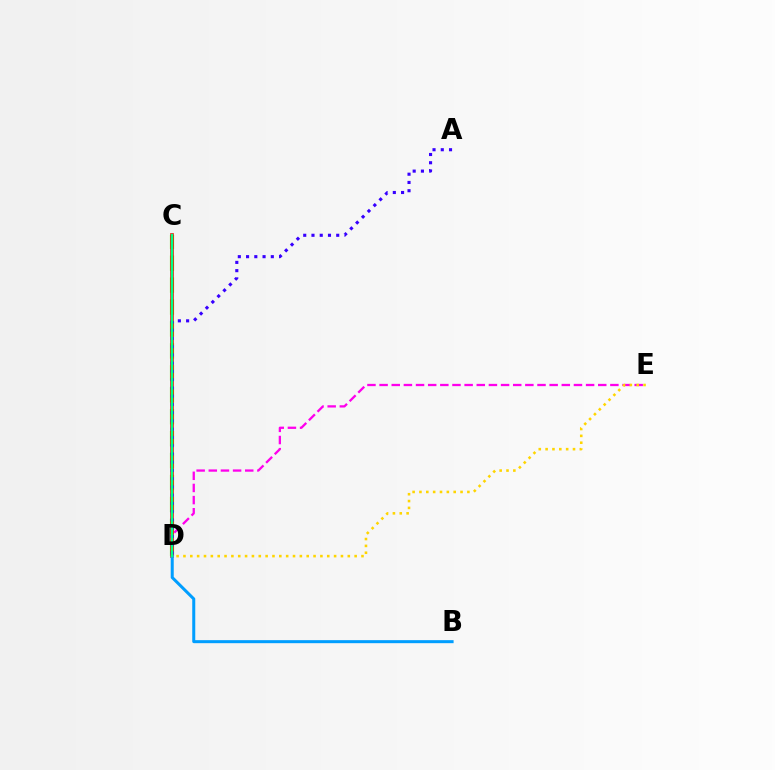{('C', 'D'): [{'color': '#4fff00', 'line_style': 'dashed', 'thickness': 2.98}, {'color': '#ff0000', 'line_style': 'solid', 'thickness': 2.62}, {'color': '#00ff86', 'line_style': 'solid', 'thickness': 1.73}], ('D', 'E'): [{'color': '#ff00ed', 'line_style': 'dashed', 'thickness': 1.65}, {'color': '#ffd500', 'line_style': 'dotted', 'thickness': 1.86}], ('B', 'D'): [{'color': '#009eff', 'line_style': 'solid', 'thickness': 2.17}], ('A', 'D'): [{'color': '#3700ff', 'line_style': 'dotted', 'thickness': 2.24}]}